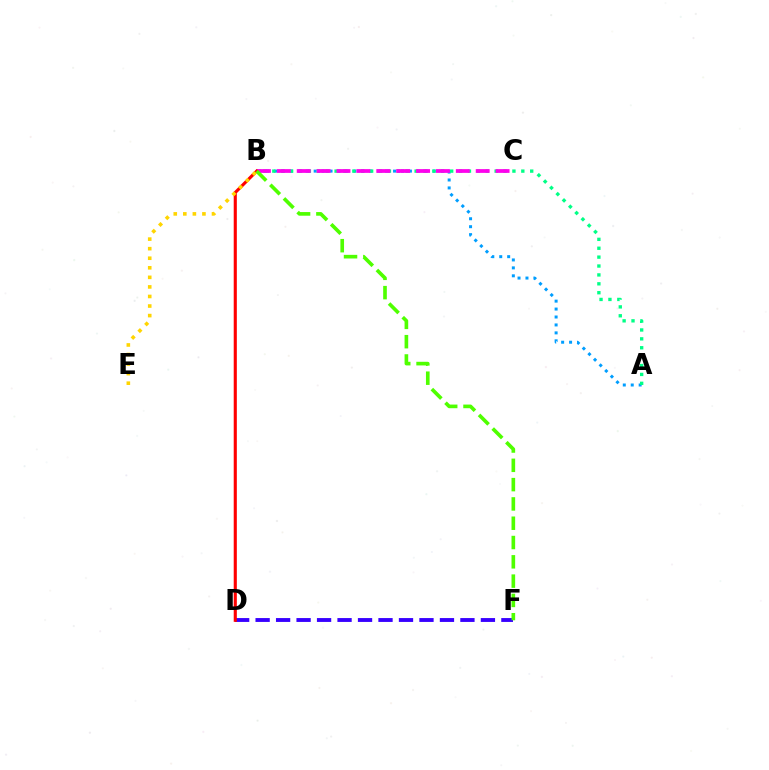{('A', 'B'): [{'color': '#009eff', 'line_style': 'dotted', 'thickness': 2.16}, {'color': '#00ff86', 'line_style': 'dotted', 'thickness': 2.42}], ('B', 'C'): [{'color': '#ff00ed', 'line_style': 'dashed', 'thickness': 2.7}], ('D', 'F'): [{'color': '#3700ff', 'line_style': 'dashed', 'thickness': 2.78}], ('B', 'D'): [{'color': '#ff0000', 'line_style': 'solid', 'thickness': 2.24}], ('B', 'F'): [{'color': '#4fff00', 'line_style': 'dashed', 'thickness': 2.62}], ('B', 'E'): [{'color': '#ffd500', 'line_style': 'dotted', 'thickness': 2.6}]}